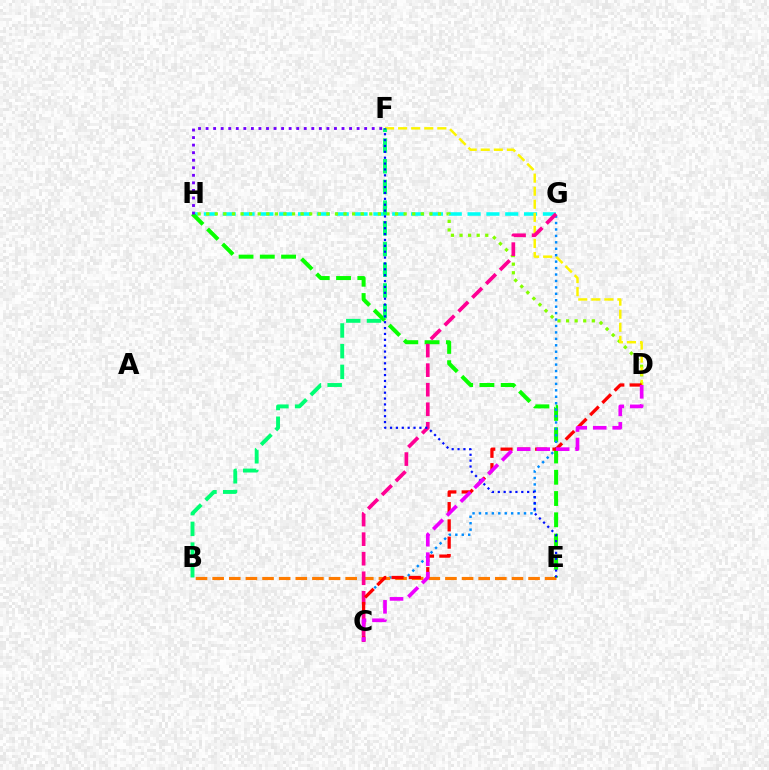{('G', 'H'): [{'color': '#00fff6', 'line_style': 'dashed', 'thickness': 2.56}], ('D', 'H'): [{'color': '#84ff00', 'line_style': 'dotted', 'thickness': 2.33}], ('D', 'F'): [{'color': '#fcf500', 'line_style': 'dashed', 'thickness': 1.78}], ('E', 'H'): [{'color': '#08ff00', 'line_style': 'dashed', 'thickness': 2.89}], ('C', 'G'): [{'color': '#008cff', 'line_style': 'dotted', 'thickness': 1.75}, {'color': '#ff0094', 'line_style': 'dashed', 'thickness': 2.66}], ('B', 'F'): [{'color': '#00ff74', 'line_style': 'dashed', 'thickness': 2.81}], ('B', 'E'): [{'color': '#ff7c00', 'line_style': 'dashed', 'thickness': 2.26}], ('C', 'D'): [{'color': '#ff0000', 'line_style': 'dashed', 'thickness': 2.35}, {'color': '#ee00ff', 'line_style': 'dashed', 'thickness': 2.65}], ('E', 'F'): [{'color': '#0010ff', 'line_style': 'dotted', 'thickness': 1.6}], ('F', 'H'): [{'color': '#7200ff', 'line_style': 'dotted', 'thickness': 2.05}]}